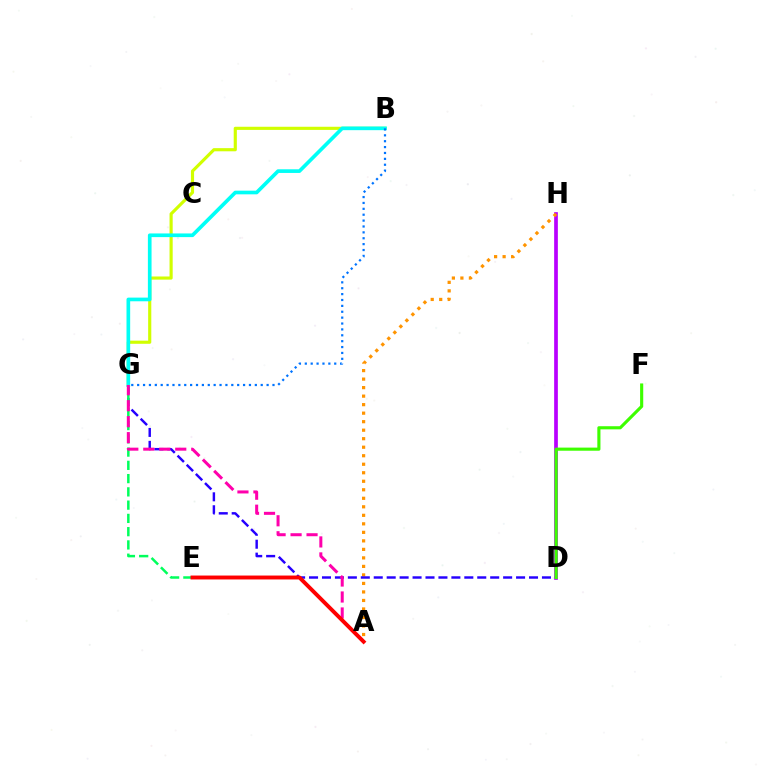{('D', 'H'): [{'color': '#b900ff', 'line_style': 'solid', 'thickness': 2.67}], ('A', 'H'): [{'color': '#ff9400', 'line_style': 'dotted', 'thickness': 2.31}], ('B', 'G'): [{'color': '#d1ff00', 'line_style': 'solid', 'thickness': 2.27}, {'color': '#00fff6', 'line_style': 'solid', 'thickness': 2.64}, {'color': '#0074ff', 'line_style': 'dotted', 'thickness': 1.6}], ('D', 'G'): [{'color': '#2500ff', 'line_style': 'dashed', 'thickness': 1.76}], ('E', 'G'): [{'color': '#00ff5c', 'line_style': 'dashed', 'thickness': 1.8}], ('D', 'F'): [{'color': '#3dff00', 'line_style': 'solid', 'thickness': 2.25}], ('A', 'G'): [{'color': '#ff00ac', 'line_style': 'dashed', 'thickness': 2.17}], ('A', 'E'): [{'color': '#ff0000', 'line_style': 'solid', 'thickness': 2.82}]}